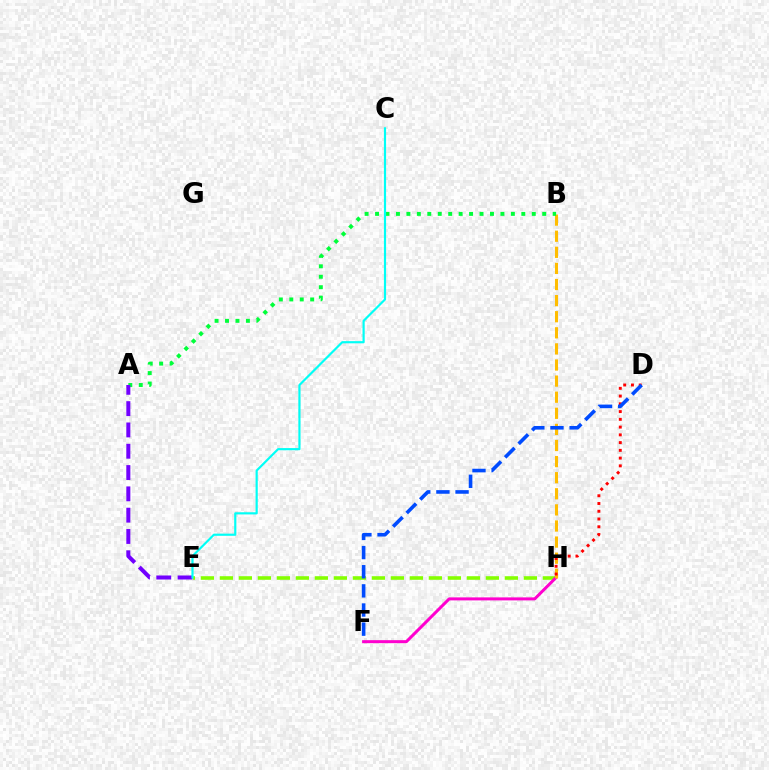{('E', 'H'): [{'color': '#84ff00', 'line_style': 'dashed', 'thickness': 2.58}], ('F', 'H'): [{'color': '#ff00cf', 'line_style': 'solid', 'thickness': 2.16}], ('B', 'H'): [{'color': '#ffbd00', 'line_style': 'dashed', 'thickness': 2.19}], ('A', 'B'): [{'color': '#00ff39', 'line_style': 'dotted', 'thickness': 2.84}], ('D', 'H'): [{'color': '#ff0000', 'line_style': 'dotted', 'thickness': 2.11}], ('D', 'F'): [{'color': '#004bff', 'line_style': 'dashed', 'thickness': 2.6}], ('A', 'E'): [{'color': '#7200ff', 'line_style': 'dashed', 'thickness': 2.89}], ('C', 'E'): [{'color': '#00fff6', 'line_style': 'solid', 'thickness': 1.57}]}